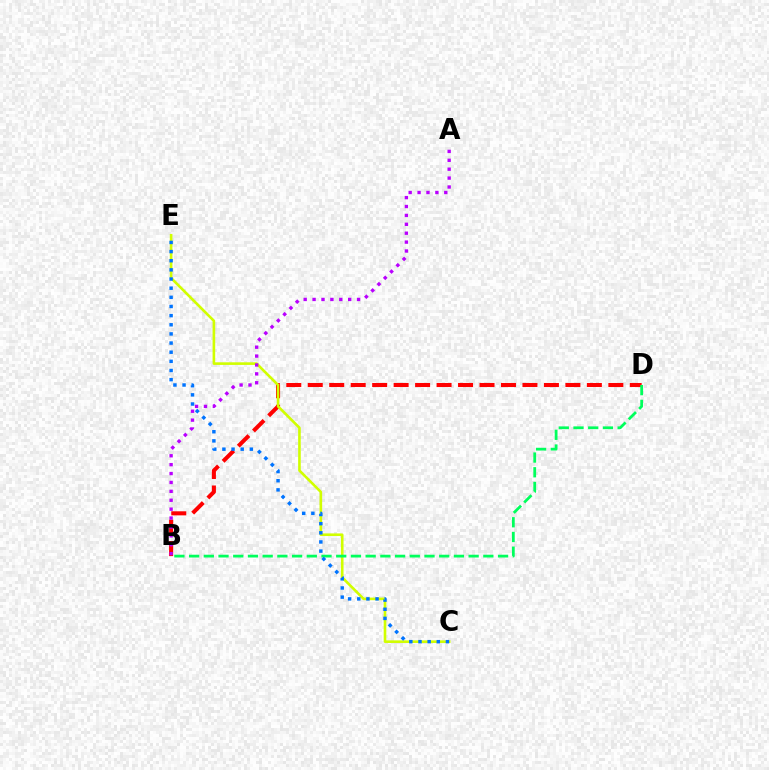{('B', 'D'): [{'color': '#ff0000', 'line_style': 'dashed', 'thickness': 2.92}, {'color': '#00ff5c', 'line_style': 'dashed', 'thickness': 2.0}], ('C', 'E'): [{'color': '#d1ff00', 'line_style': 'solid', 'thickness': 1.88}, {'color': '#0074ff', 'line_style': 'dotted', 'thickness': 2.49}], ('A', 'B'): [{'color': '#b900ff', 'line_style': 'dotted', 'thickness': 2.42}]}